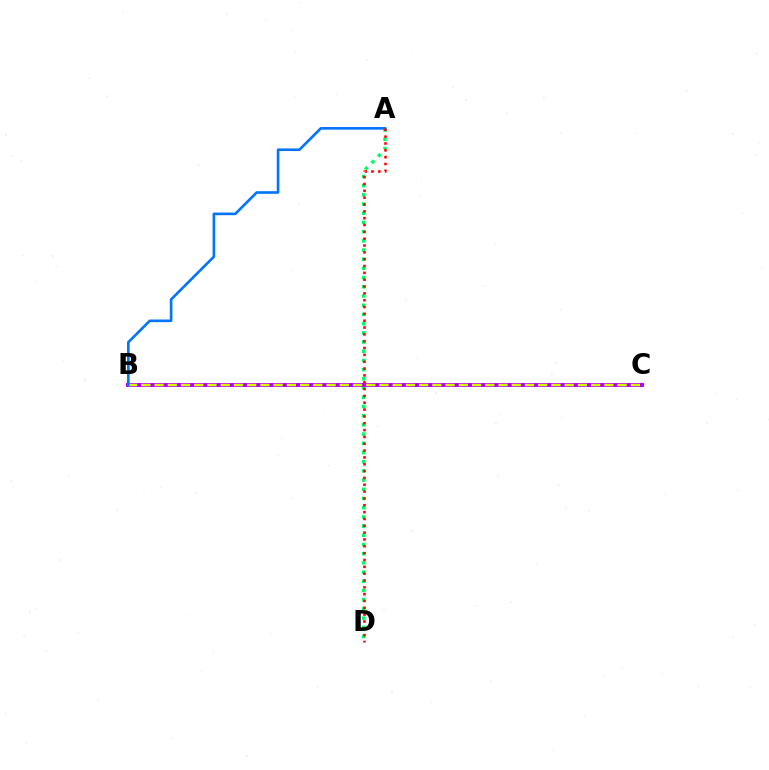{('A', 'D'): [{'color': '#00ff5c', 'line_style': 'dotted', 'thickness': 2.5}, {'color': '#ff0000', 'line_style': 'dotted', 'thickness': 1.86}], ('B', 'C'): [{'color': '#b900ff', 'line_style': 'solid', 'thickness': 2.85}, {'color': '#d1ff00', 'line_style': 'dashed', 'thickness': 1.8}], ('A', 'B'): [{'color': '#0074ff', 'line_style': 'solid', 'thickness': 1.89}]}